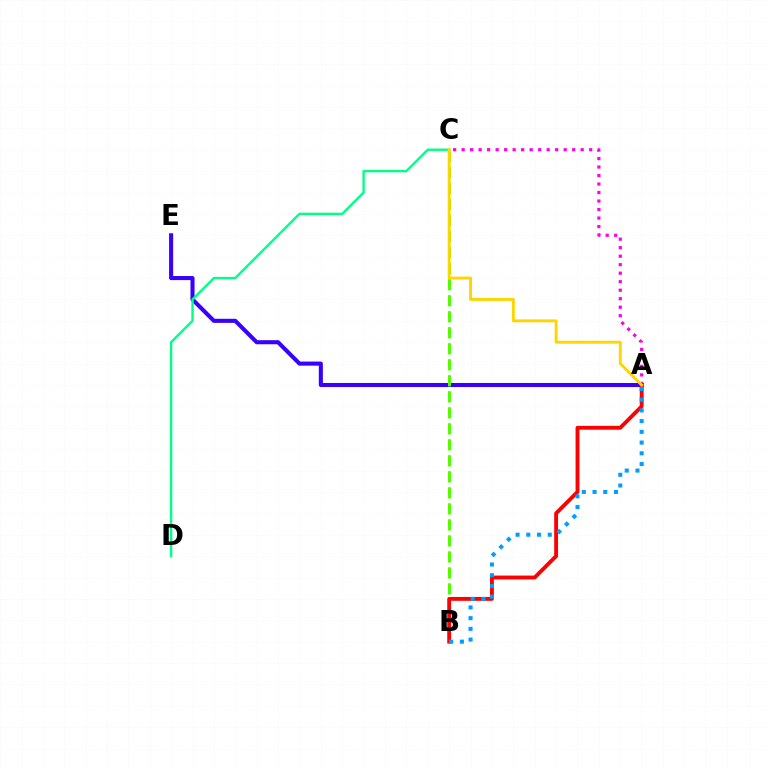{('A', 'C'): [{'color': '#ff00ed', 'line_style': 'dotted', 'thickness': 2.31}, {'color': '#ffd500', 'line_style': 'solid', 'thickness': 2.09}], ('A', 'E'): [{'color': '#3700ff', 'line_style': 'solid', 'thickness': 2.93}], ('B', 'C'): [{'color': '#4fff00', 'line_style': 'dashed', 'thickness': 2.17}], ('A', 'B'): [{'color': '#ff0000', 'line_style': 'solid', 'thickness': 2.78}, {'color': '#009eff', 'line_style': 'dotted', 'thickness': 2.91}], ('C', 'D'): [{'color': '#00ff86', 'line_style': 'solid', 'thickness': 1.71}]}